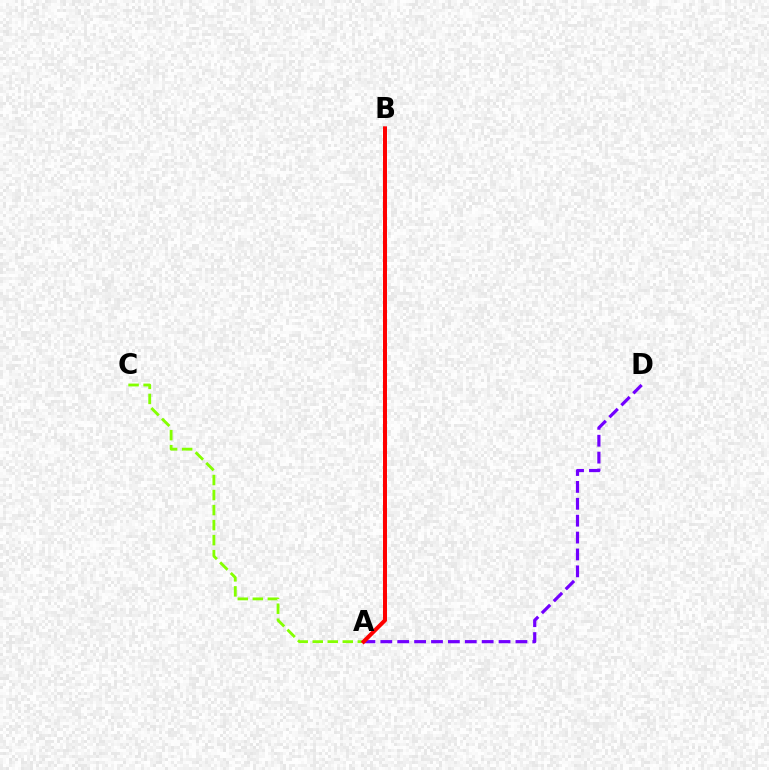{('A', 'B'): [{'color': '#00fff6', 'line_style': 'dotted', 'thickness': 2.04}, {'color': '#ff0000', 'line_style': 'solid', 'thickness': 2.88}], ('A', 'C'): [{'color': '#84ff00', 'line_style': 'dashed', 'thickness': 2.04}], ('A', 'D'): [{'color': '#7200ff', 'line_style': 'dashed', 'thickness': 2.29}]}